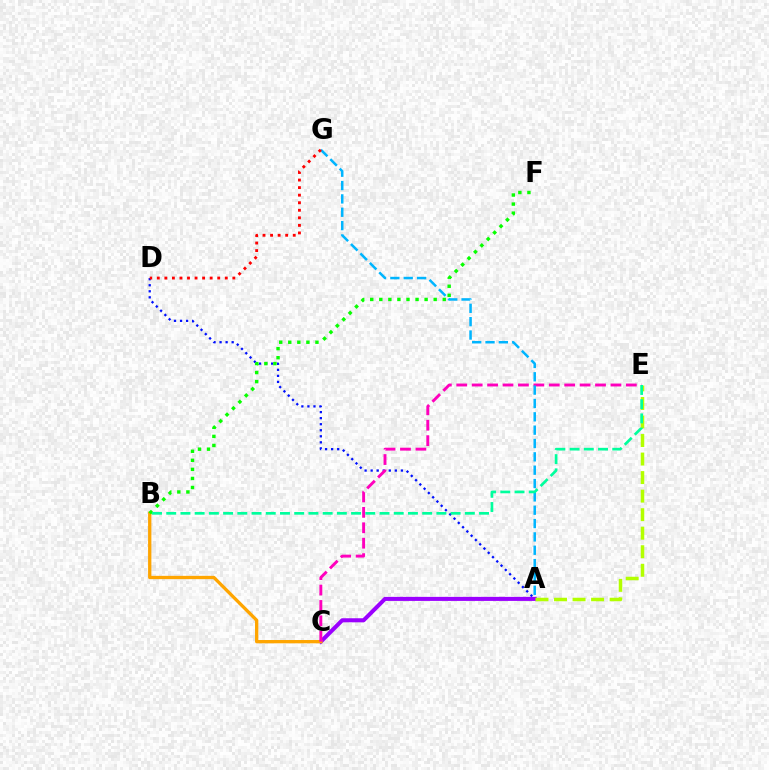{('A', 'D'): [{'color': '#0010ff', 'line_style': 'dotted', 'thickness': 1.64}], ('A', 'C'): [{'color': '#9b00ff', 'line_style': 'solid', 'thickness': 2.92}], ('B', 'C'): [{'color': '#ffa500', 'line_style': 'solid', 'thickness': 2.37}], ('B', 'F'): [{'color': '#08ff00', 'line_style': 'dotted', 'thickness': 2.46}], ('A', 'E'): [{'color': '#b3ff00', 'line_style': 'dashed', 'thickness': 2.52}], ('C', 'E'): [{'color': '#ff00bd', 'line_style': 'dashed', 'thickness': 2.09}], ('A', 'G'): [{'color': '#00b5ff', 'line_style': 'dashed', 'thickness': 1.81}], ('B', 'E'): [{'color': '#00ff9d', 'line_style': 'dashed', 'thickness': 1.93}], ('D', 'G'): [{'color': '#ff0000', 'line_style': 'dotted', 'thickness': 2.05}]}